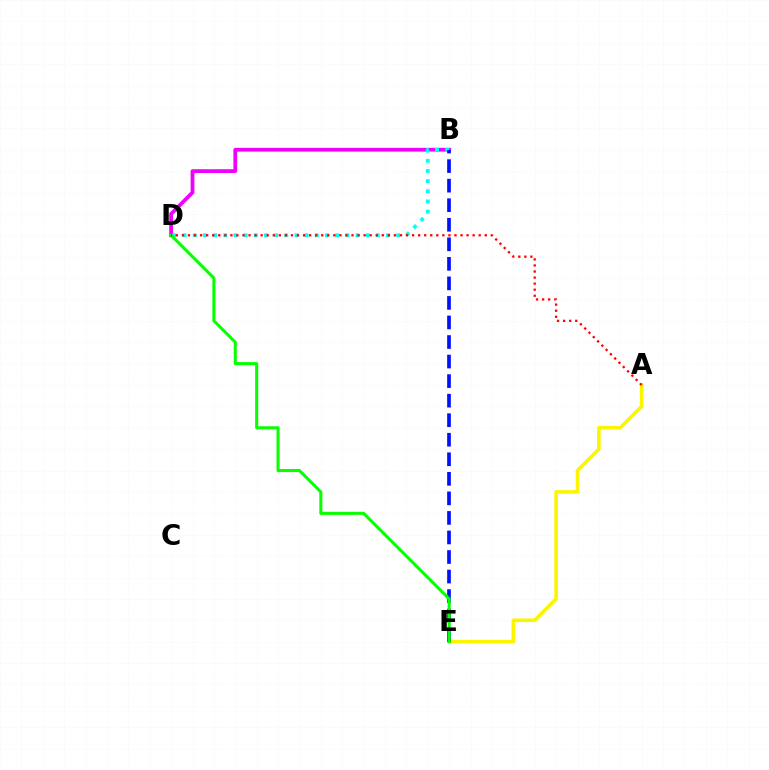{('B', 'D'): [{'color': '#ee00ff', 'line_style': 'solid', 'thickness': 2.71}, {'color': '#00fff6', 'line_style': 'dotted', 'thickness': 2.76}], ('A', 'E'): [{'color': '#fcf500', 'line_style': 'solid', 'thickness': 2.59}], ('B', 'E'): [{'color': '#0010ff', 'line_style': 'dashed', 'thickness': 2.66}], ('D', 'E'): [{'color': '#08ff00', 'line_style': 'solid', 'thickness': 2.19}], ('A', 'D'): [{'color': '#ff0000', 'line_style': 'dotted', 'thickness': 1.65}]}